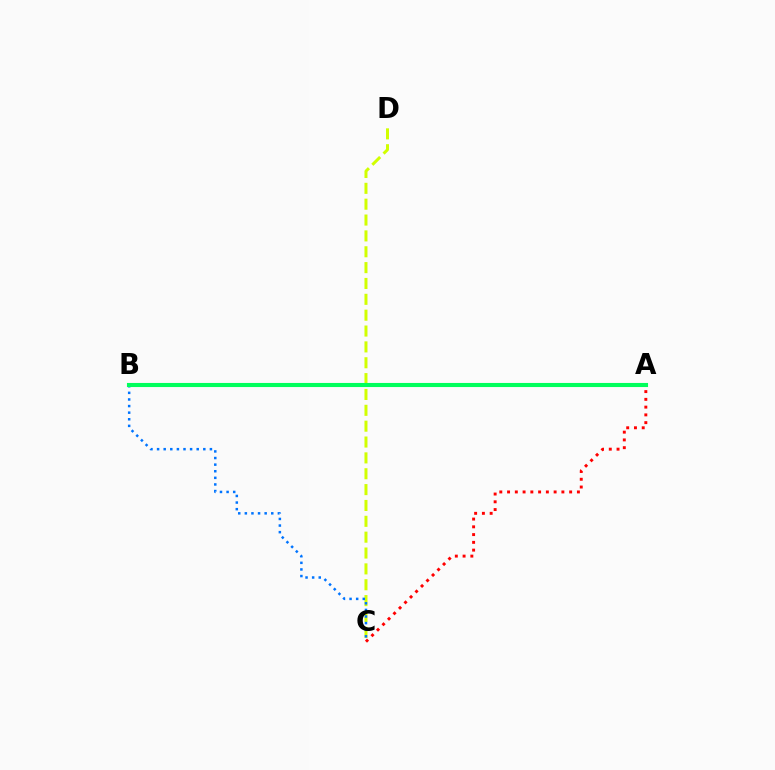{('C', 'D'): [{'color': '#d1ff00', 'line_style': 'dashed', 'thickness': 2.15}], ('A', 'B'): [{'color': '#b900ff', 'line_style': 'dashed', 'thickness': 2.57}, {'color': '#00ff5c', 'line_style': 'solid', 'thickness': 2.95}], ('B', 'C'): [{'color': '#0074ff', 'line_style': 'dotted', 'thickness': 1.79}], ('A', 'C'): [{'color': '#ff0000', 'line_style': 'dotted', 'thickness': 2.11}]}